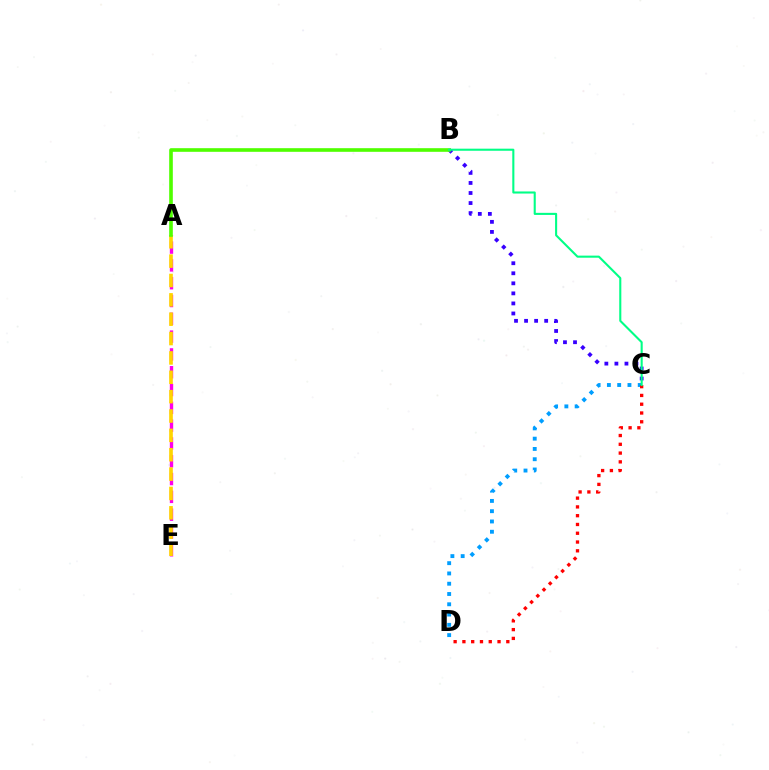{('C', 'D'): [{'color': '#009eff', 'line_style': 'dotted', 'thickness': 2.79}, {'color': '#ff0000', 'line_style': 'dotted', 'thickness': 2.39}], ('A', 'E'): [{'color': '#ff00ed', 'line_style': 'dashed', 'thickness': 2.42}, {'color': '#ffd500', 'line_style': 'dashed', 'thickness': 2.63}], ('B', 'C'): [{'color': '#3700ff', 'line_style': 'dotted', 'thickness': 2.73}, {'color': '#00ff86', 'line_style': 'solid', 'thickness': 1.5}], ('A', 'B'): [{'color': '#4fff00', 'line_style': 'solid', 'thickness': 2.61}]}